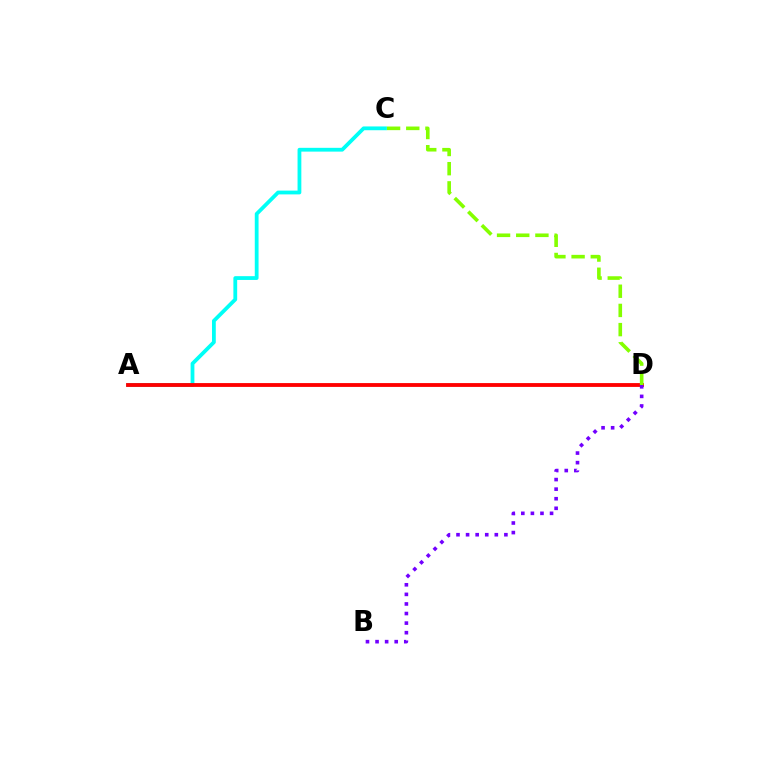{('A', 'C'): [{'color': '#00fff6', 'line_style': 'solid', 'thickness': 2.73}], ('A', 'D'): [{'color': '#ff0000', 'line_style': 'solid', 'thickness': 2.76}], ('B', 'D'): [{'color': '#7200ff', 'line_style': 'dotted', 'thickness': 2.6}], ('C', 'D'): [{'color': '#84ff00', 'line_style': 'dashed', 'thickness': 2.61}]}